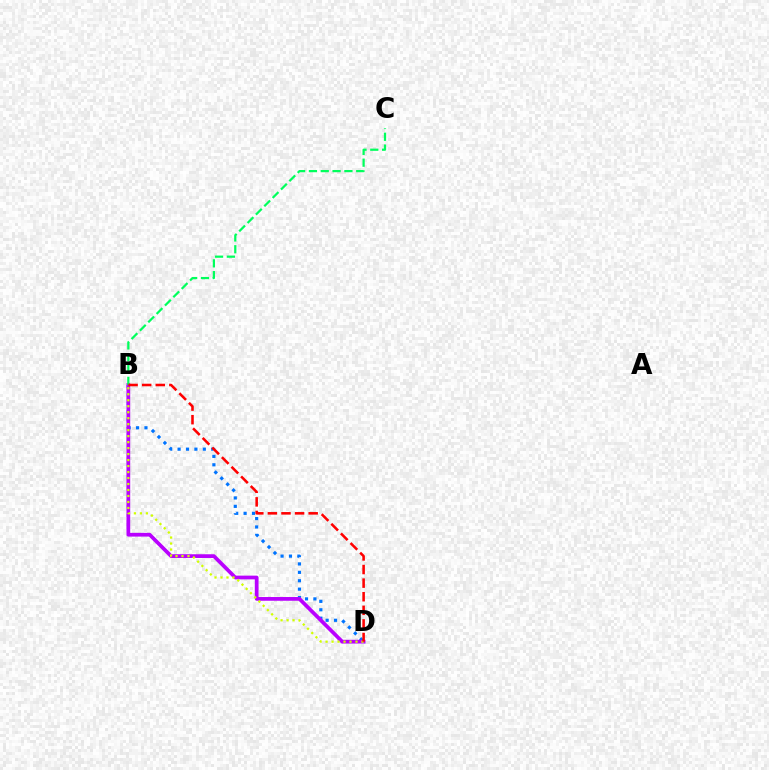{('B', 'D'): [{'color': '#0074ff', 'line_style': 'dotted', 'thickness': 2.28}, {'color': '#b900ff', 'line_style': 'solid', 'thickness': 2.69}, {'color': '#d1ff00', 'line_style': 'dotted', 'thickness': 1.63}, {'color': '#ff0000', 'line_style': 'dashed', 'thickness': 1.85}], ('B', 'C'): [{'color': '#00ff5c', 'line_style': 'dashed', 'thickness': 1.61}]}